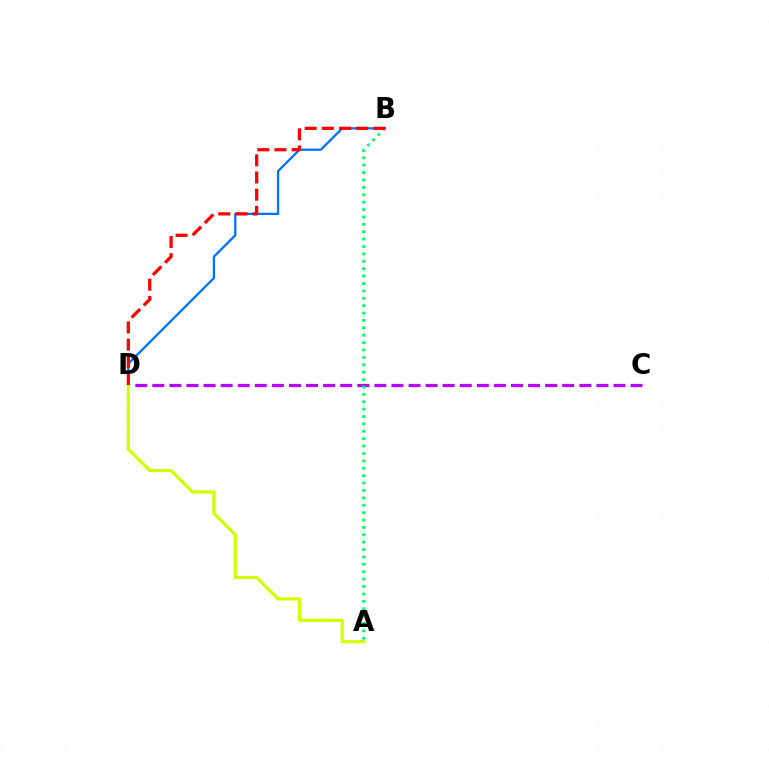{('C', 'D'): [{'color': '#b900ff', 'line_style': 'dashed', 'thickness': 2.32}], ('B', 'D'): [{'color': '#0074ff', 'line_style': 'solid', 'thickness': 1.65}, {'color': '#ff0000', 'line_style': 'dashed', 'thickness': 2.34}], ('A', 'D'): [{'color': '#d1ff00', 'line_style': 'solid', 'thickness': 2.31}], ('A', 'B'): [{'color': '#00ff5c', 'line_style': 'dotted', 'thickness': 2.01}]}